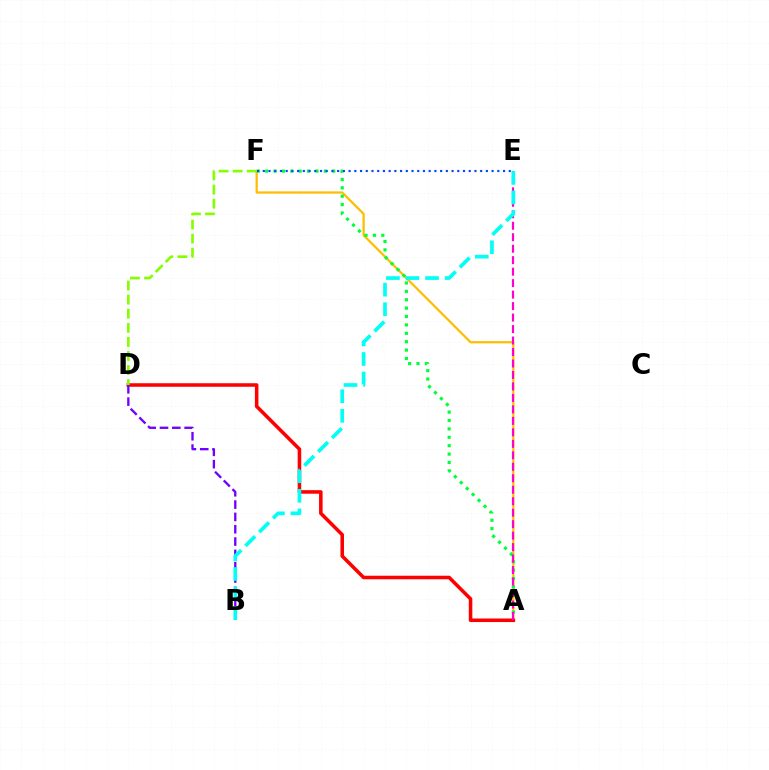{('A', 'F'): [{'color': '#ffbd00', 'line_style': 'solid', 'thickness': 1.61}, {'color': '#00ff39', 'line_style': 'dotted', 'thickness': 2.28}], ('E', 'F'): [{'color': '#004bff', 'line_style': 'dotted', 'thickness': 1.55}], ('A', 'D'): [{'color': '#ff0000', 'line_style': 'solid', 'thickness': 2.56}], ('A', 'E'): [{'color': '#ff00cf', 'line_style': 'dashed', 'thickness': 1.56}], ('B', 'D'): [{'color': '#7200ff', 'line_style': 'dashed', 'thickness': 1.67}], ('D', 'F'): [{'color': '#84ff00', 'line_style': 'dashed', 'thickness': 1.91}], ('B', 'E'): [{'color': '#00fff6', 'line_style': 'dashed', 'thickness': 2.66}]}